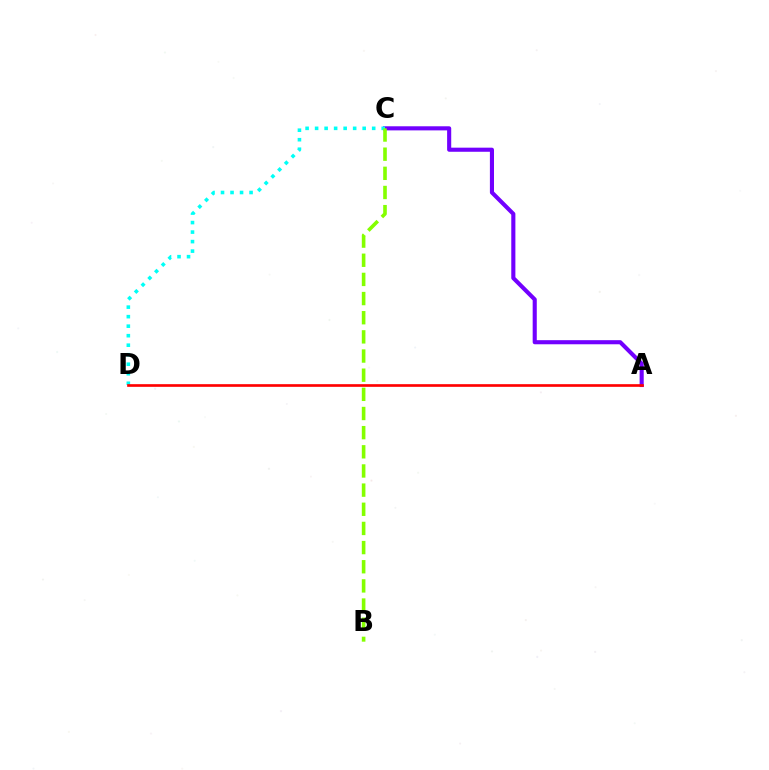{('A', 'C'): [{'color': '#7200ff', 'line_style': 'solid', 'thickness': 2.95}], ('C', 'D'): [{'color': '#00fff6', 'line_style': 'dotted', 'thickness': 2.58}], ('A', 'D'): [{'color': '#ff0000', 'line_style': 'solid', 'thickness': 1.92}], ('B', 'C'): [{'color': '#84ff00', 'line_style': 'dashed', 'thickness': 2.6}]}